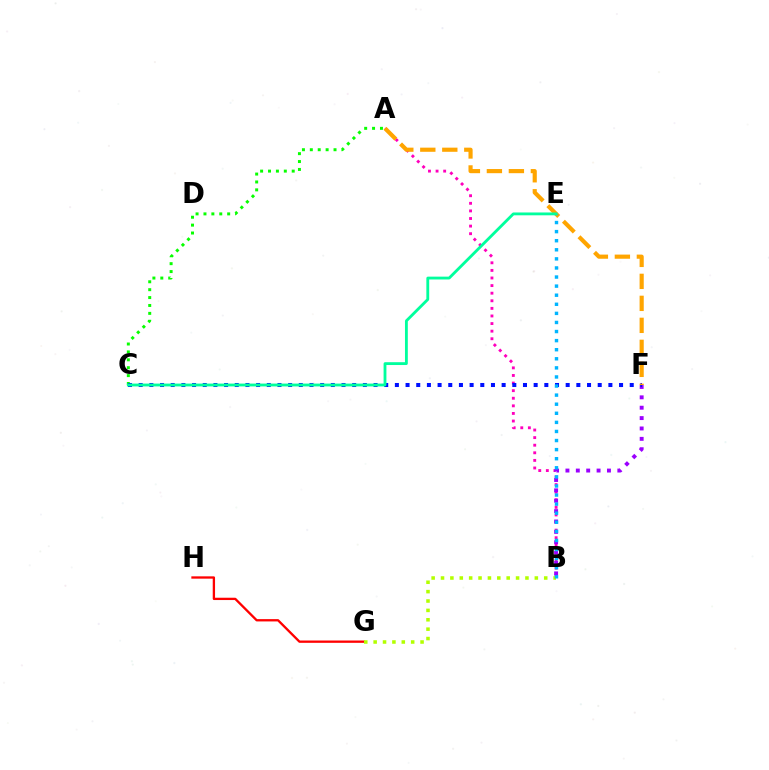{('G', 'H'): [{'color': '#ff0000', 'line_style': 'solid', 'thickness': 1.67}], ('A', 'B'): [{'color': '#ff00bd', 'line_style': 'dotted', 'thickness': 2.06}], ('B', 'G'): [{'color': '#b3ff00', 'line_style': 'dotted', 'thickness': 2.55}], ('B', 'F'): [{'color': '#9b00ff', 'line_style': 'dotted', 'thickness': 2.82}], ('A', 'C'): [{'color': '#08ff00', 'line_style': 'dotted', 'thickness': 2.15}], ('C', 'F'): [{'color': '#0010ff', 'line_style': 'dotted', 'thickness': 2.9}], ('A', 'F'): [{'color': '#ffa500', 'line_style': 'dashed', 'thickness': 2.99}], ('B', 'E'): [{'color': '#00b5ff', 'line_style': 'dotted', 'thickness': 2.47}], ('C', 'E'): [{'color': '#00ff9d', 'line_style': 'solid', 'thickness': 2.04}]}